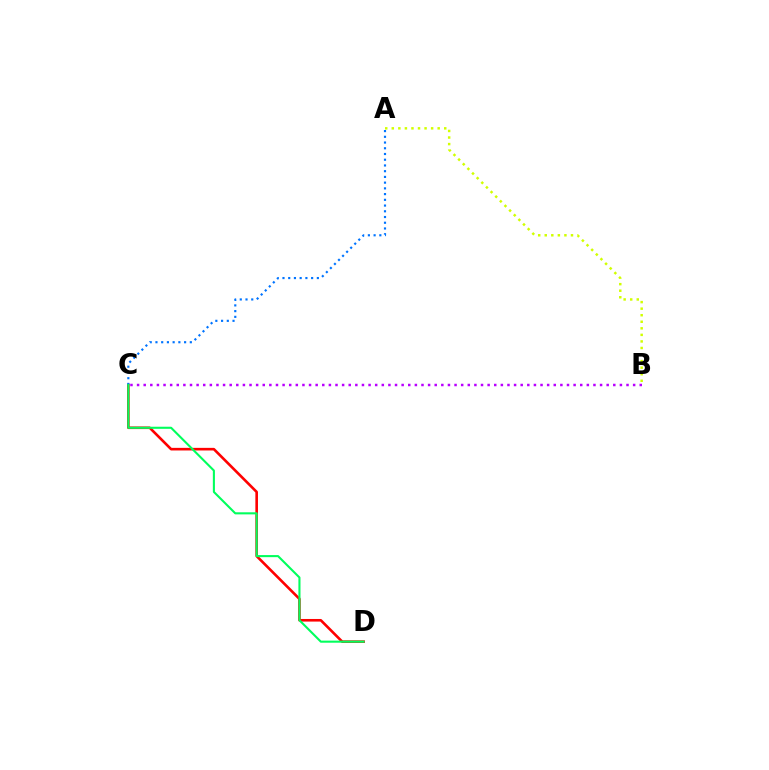{('C', 'D'): [{'color': '#ff0000', 'line_style': 'solid', 'thickness': 1.88}, {'color': '#00ff5c', 'line_style': 'solid', 'thickness': 1.51}], ('A', 'B'): [{'color': '#d1ff00', 'line_style': 'dotted', 'thickness': 1.78}], ('A', 'C'): [{'color': '#0074ff', 'line_style': 'dotted', 'thickness': 1.56}], ('B', 'C'): [{'color': '#b900ff', 'line_style': 'dotted', 'thickness': 1.8}]}